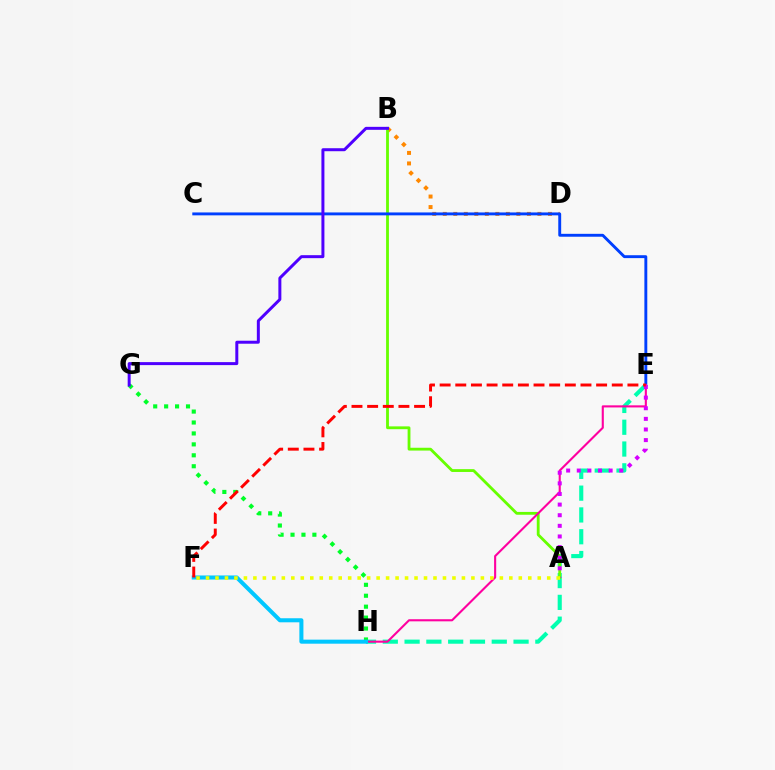{('B', 'D'): [{'color': '#ff8800', 'line_style': 'dotted', 'thickness': 2.86}], ('E', 'H'): [{'color': '#00ffaf', 'line_style': 'dashed', 'thickness': 2.96}, {'color': '#ff00a0', 'line_style': 'solid', 'thickness': 1.52}], ('A', 'B'): [{'color': '#66ff00', 'line_style': 'solid', 'thickness': 2.03}], ('C', 'E'): [{'color': '#003fff', 'line_style': 'solid', 'thickness': 2.09}], ('A', 'E'): [{'color': '#d600ff', 'line_style': 'dotted', 'thickness': 2.89}], ('G', 'H'): [{'color': '#00ff27', 'line_style': 'dotted', 'thickness': 2.97}], ('F', 'H'): [{'color': '#00c7ff', 'line_style': 'solid', 'thickness': 2.91}], ('B', 'G'): [{'color': '#4f00ff', 'line_style': 'solid', 'thickness': 2.15}], ('E', 'F'): [{'color': '#ff0000', 'line_style': 'dashed', 'thickness': 2.13}], ('A', 'F'): [{'color': '#eeff00', 'line_style': 'dotted', 'thickness': 2.58}]}